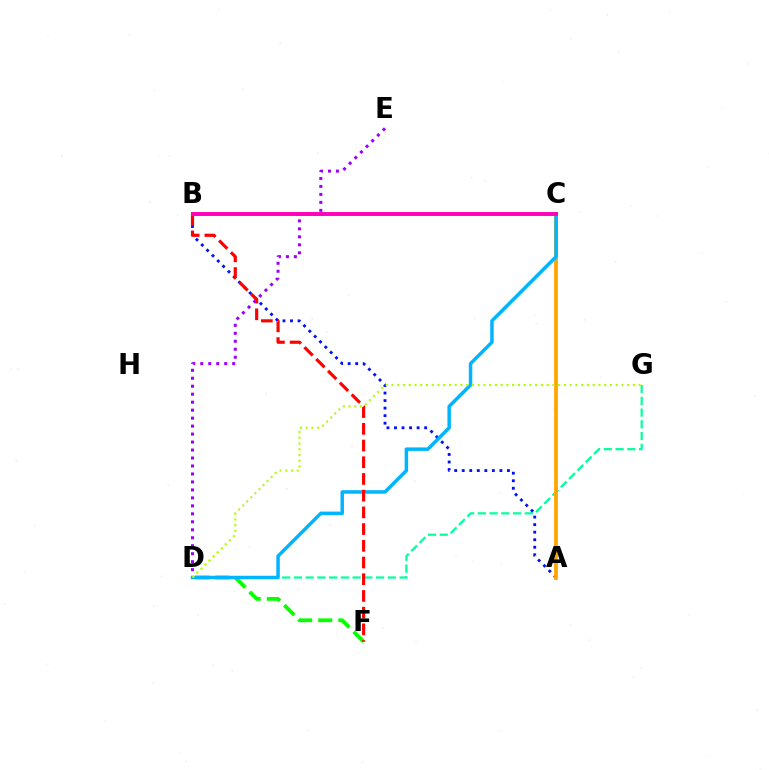{('D', 'G'): [{'color': '#00ff9d', 'line_style': 'dashed', 'thickness': 1.59}, {'color': '#b3ff00', 'line_style': 'dotted', 'thickness': 1.56}], ('D', 'E'): [{'color': '#9b00ff', 'line_style': 'dotted', 'thickness': 2.17}], ('D', 'F'): [{'color': '#08ff00', 'line_style': 'dashed', 'thickness': 2.73}], ('A', 'B'): [{'color': '#0010ff', 'line_style': 'dotted', 'thickness': 2.05}], ('A', 'C'): [{'color': '#ffa500', 'line_style': 'solid', 'thickness': 2.72}], ('C', 'D'): [{'color': '#00b5ff', 'line_style': 'solid', 'thickness': 2.51}], ('B', 'F'): [{'color': '#ff0000', 'line_style': 'dashed', 'thickness': 2.27}], ('B', 'C'): [{'color': '#ff00bd', 'line_style': 'solid', 'thickness': 2.83}]}